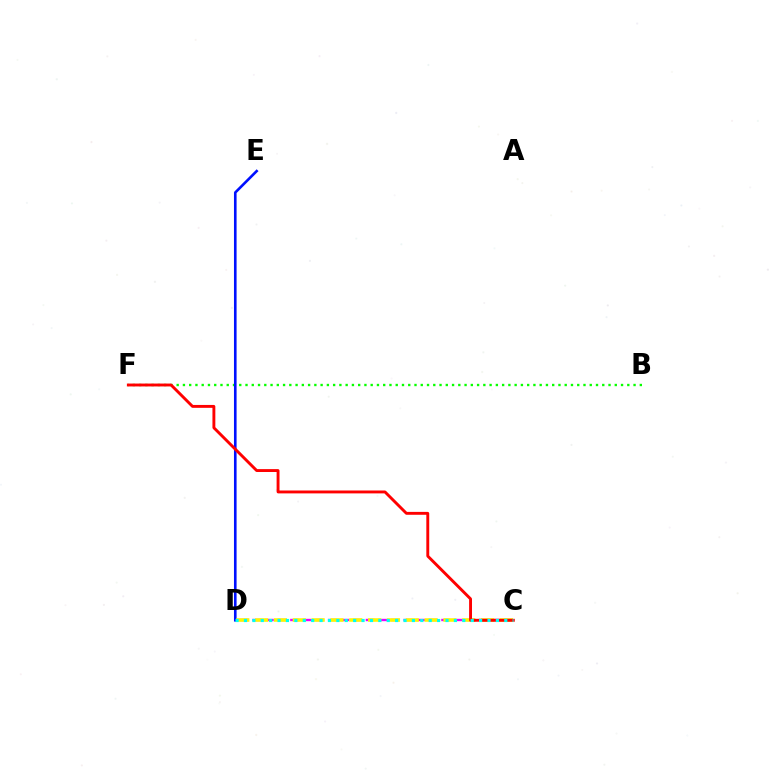{('B', 'F'): [{'color': '#08ff00', 'line_style': 'dotted', 'thickness': 1.7}], ('C', 'D'): [{'color': '#ee00ff', 'line_style': 'dashed', 'thickness': 1.71}, {'color': '#fcf500', 'line_style': 'dashed', 'thickness': 2.56}, {'color': '#00fff6', 'line_style': 'dotted', 'thickness': 2.28}], ('D', 'E'): [{'color': '#0010ff', 'line_style': 'solid', 'thickness': 1.88}], ('C', 'F'): [{'color': '#ff0000', 'line_style': 'solid', 'thickness': 2.09}]}